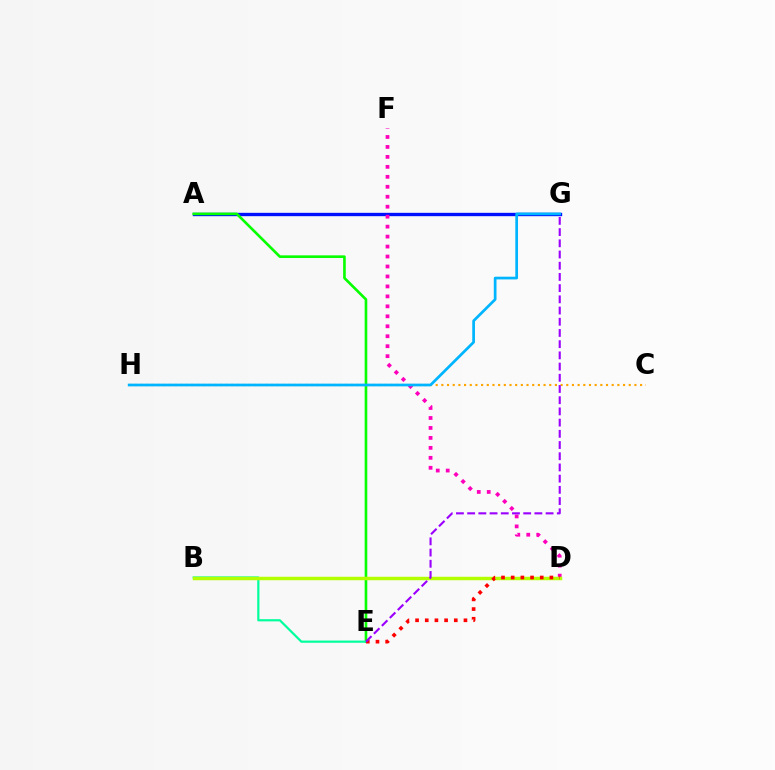{('C', 'H'): [{'color': '#ffa500', 'line_style': 'dotted', 'thickness': 1.54}], ('A', 'G'): [{'color': '#0010ff', 'line_style': 'solid', 'thickness': 2.42}], ('D', 'F'): [{'color': '#ff00bd', 'line_style': 'dotted', 'thickness': 2.71}], ('A', 'E'): [{'color': '#08ff00', 'line_style': 'solid', 'thickness': 1.9}], ('G', 'H'): [{'color': '#00b5ff', 'line_style': 'solid', 'thickness': 1.96}], ('B', 'E'): [{'color': '#00ff9d', 'line_style': 'solid', 'thickness': 1.59}], ('B', 'D'): [{'color': '#b3ff00', 'line_style': 'solid', 'thickness': 2.49}], ('D', 'E'): [{'color': '#ff0000', 'line_style': 'dotted', 'thickness': 2.63}], ('E', 'G'): [{'color': '#9b00ff', 'line_style': 'dashed', 'thickness': 1.52}]}